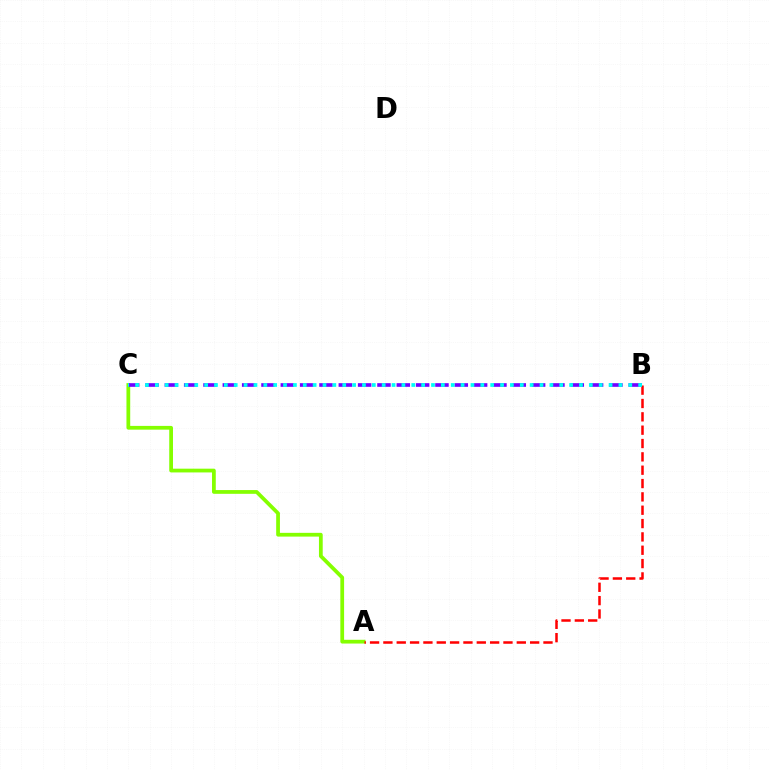{('A', 'C'): [{'color': '#84ff00', 'line_style': 'solid', 'thickness': 2.7}], ('B', 'C'): [{'color': '#7200ff', 'line_style': 'dashed', 'thickness': 2.63}, {'color': '#00fff6', 'line_style': 'dotted', 'thickness': 2.68}], ('A', 'B'): [{'color': '#ff0000', 'line_style': 'dashed', 'thickness': 1.81}]}